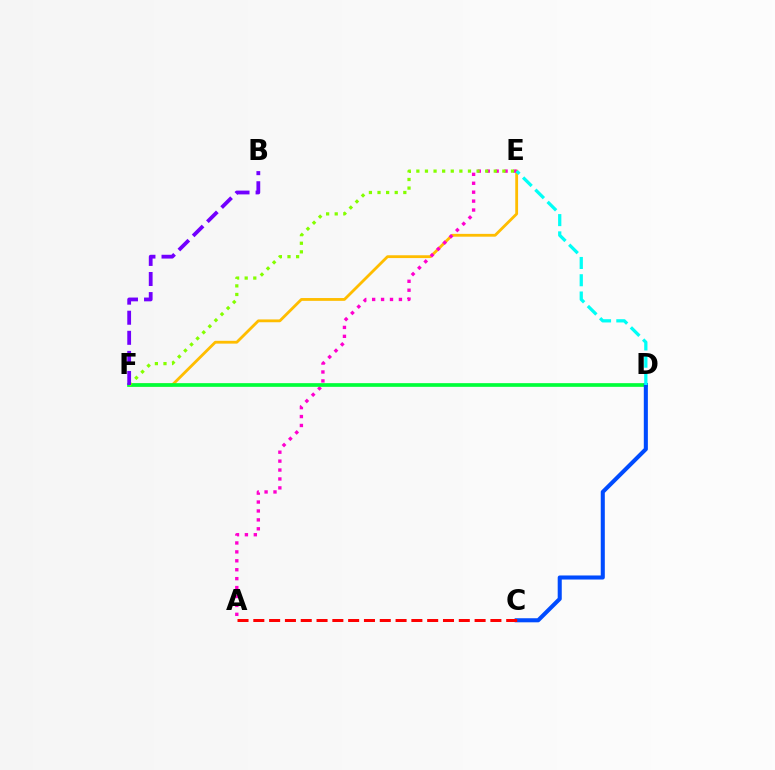{('E', 'F'): [{'color': '#ffbd00', 'line_style': 'solid', 'thickness': 2.02}, {'color': '#84ff00', 'line_style': 'dotted', 'thickness': 2.34}], ('A', 'E'): [{'color': '#ff00cf', 'line_style': 'dotted', 'thickness': 2.42}], ('D', 'F'): [{'color': '#00ff39', 'line_style': 'solid', 'thickness': 2.66}], ('C', 'D'): [{'color': '#004bff', 'line_style': 'solid', 'thickness': 2.92}], ('A', 'C'): [{'color': '#ff0000', 'line_style': 'dashed', 'thickness': 2.15}], ('B', 'F'): [{'color': '#7200ff', 'line_style': 'dashed', 'thickness': 2.73}], ('D', 'E'): [{'color': '#00fff6', 'line_style': 'dashed', 'thickness': 2.35}]}